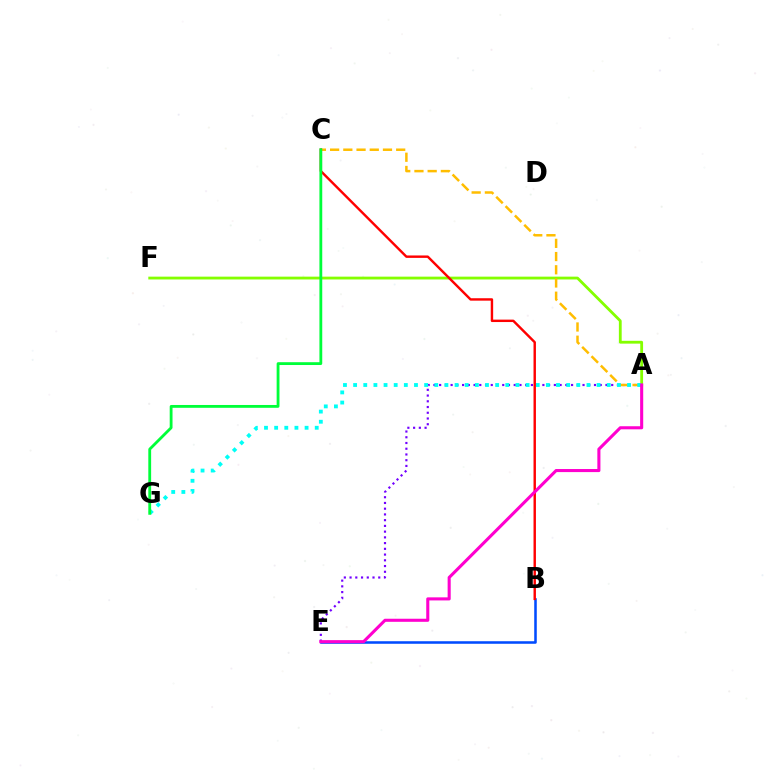{('B', 'E'): [{'color': '#004bff', 'line_style': 'solid', 'thickness': 1.83}], ('A', 'F'): [{'color': '#84ff00', 'line_style': 'solid', 'thickness': 2.02}], ('A', 'E'): [{'color': '#7200ff', 'line_style': 'dotted', 'thickness': 1.56}, {'color': '#ff00cf', 'line_style': 'solid', 'thickness': 2.22}], ('A', 'C'): [{'color': '#ffbd00', 'line_style': 'dashed', 'thickness': 1.8}], ('A', 'G'): [{'color': '#00fff6', 'line_style': 'dotted', 'thickness': 2.76}], ('B', 'C'): [{'color': '#ff0000', 'line_style': 'solid', 'thickness': 1.74}], ('C', 'G'): [{'color': '#00ff39', 'line_style': 'solid', 'thickness': 2.03}]}